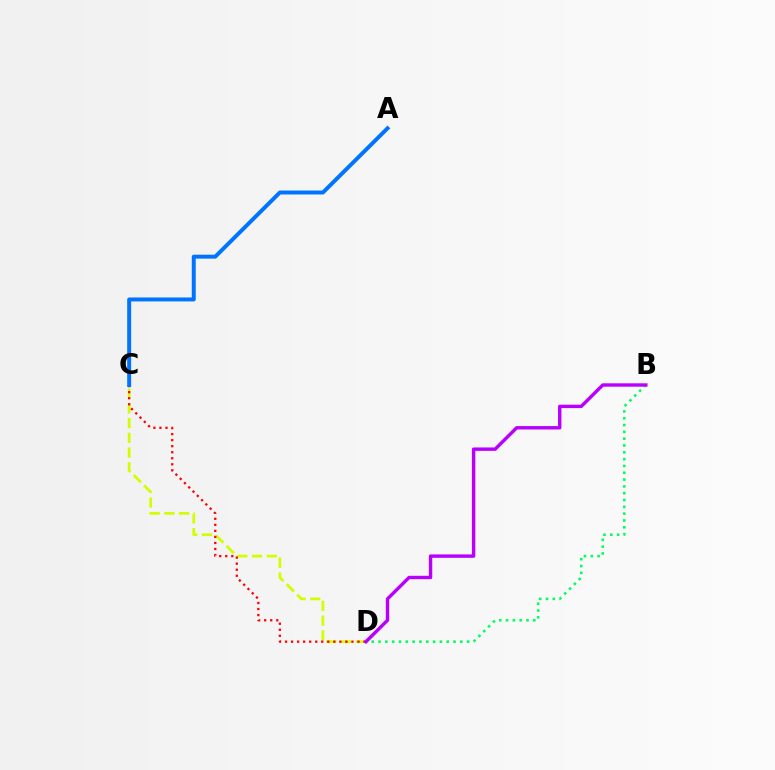{('B', 'D'): [{'color': '#00ff5c', 'line_style': 'dotted', 'thickness': 1.85}, {'color': '#b900ff', 'line_style': 'solid', 'thickness': 2.45}], ('C', 'D'): [{'color': '#d1ff00', 'line_style': 'dashed', 'thickness': 2.0}, {'color': '#ff0000', 'line_style': 'dotted', 'thickness': 1.64}], ('A', 'C'): [{'color': '#0074ff', 'line_style': 'solid', 'thickness': 2.85}]}